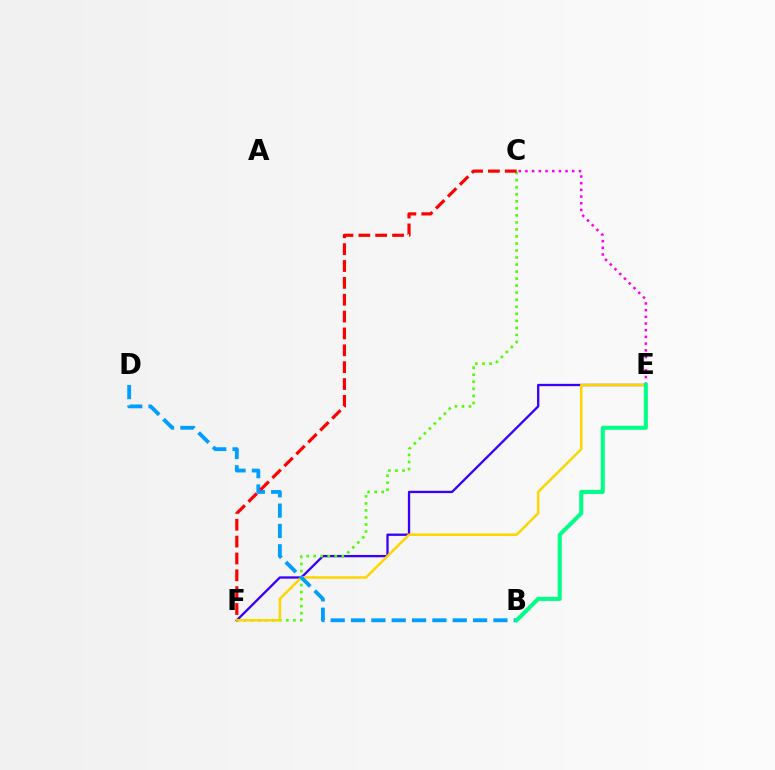{('E', 'F'): [{'color': '#3700ff', 'line_style': 'solid', 'thickness': 1.66}, {'color': '#ffd500', 'line_style': 'solid', 'thickness': 1.8}], ('C', 'F'): [{'color': '#4fff00', 'line_style': 'dotted', 'thickness': 1.91}, {'color': '#ff0000', 'line_style': 'dashed', 'thickness': 2.29}], ('C', 'E'): [{'color': '#ff00ed', 'line_style': 'dotted', 'thickness': 1.82}], ('B', 'D'): [{'color': '#009eff', 'line_style': 'dashed', 'thickness': 2.76}], ('B', 'E'): [{'color': '#00ff86', 'line_style': 'solid', 'thickness': 2.92}]}